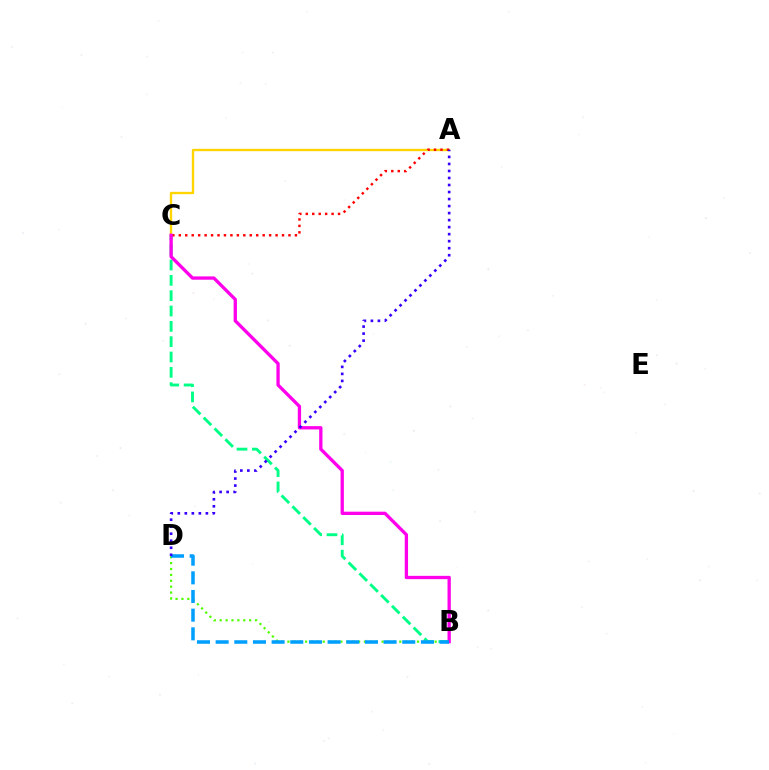{('B', 'C'): [{'color': '#00ff86', 'line_style': 'dashed', 'thickness': 2.08}, {'color': '#ff00ed', 'line_style': 'solid', 'thickness': 2.38}], ('A', 'C'): [{'color': '#ffd500', 'line_style': 'solid', 'thickness': 1.68}, {'color': '#ff0000', 'line_style': 'dotted', 'thickness': 1.75}], ('B', 'D'): [{'color': '#4fff00', 'line_style': 'dotted', 'thickness': 1.6}, {'color': '#009eff', 'line_style': 'dashed', 'thickness': 2.54}], ('A', 'D'): [{'color': '#3700ff', 'line_style': 'dotted', 'thickness': 1.91}]}